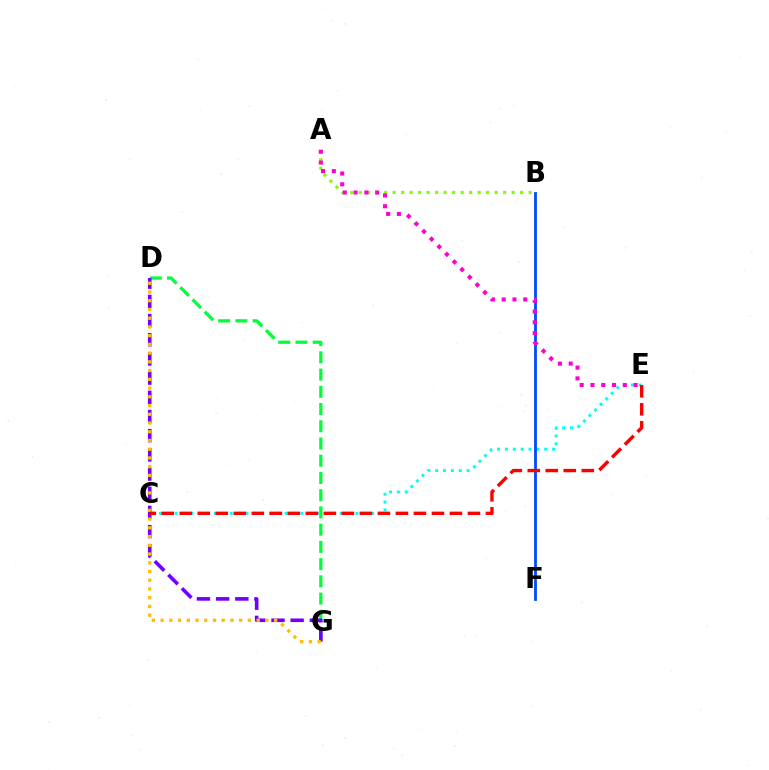{('D', 'G'): [{'color': '#00ff39', 'line_style': 'dashed', 'thickness': 2.34}, {'color': '#7200ff', 'line_style': 'dashed', 'thickness': 2.61}, {'color': '#ffbd00', 'line_style': 'dotted', 'thickness': 2.37}], ('C', 'E'): [{'color': '#00fff6', 'line_style': 'dotted', 'thickness': 2.14}, {'color': '#ff0000', 'line_style': 'dashed', 'thickness': 2.45}], ('A', 'B'): [{'color': '#84ff00', 'line_style': 'dotted', 'thickness': 2.31}], ('B', 'F'): [{'color': '#004bff', 'line_style': 'solid', 'thickness': 2.02}], ('A', 'E'): [{'color': '#ff00cf', 'line_style': 'dotted', 'thickness': 2.93}]}